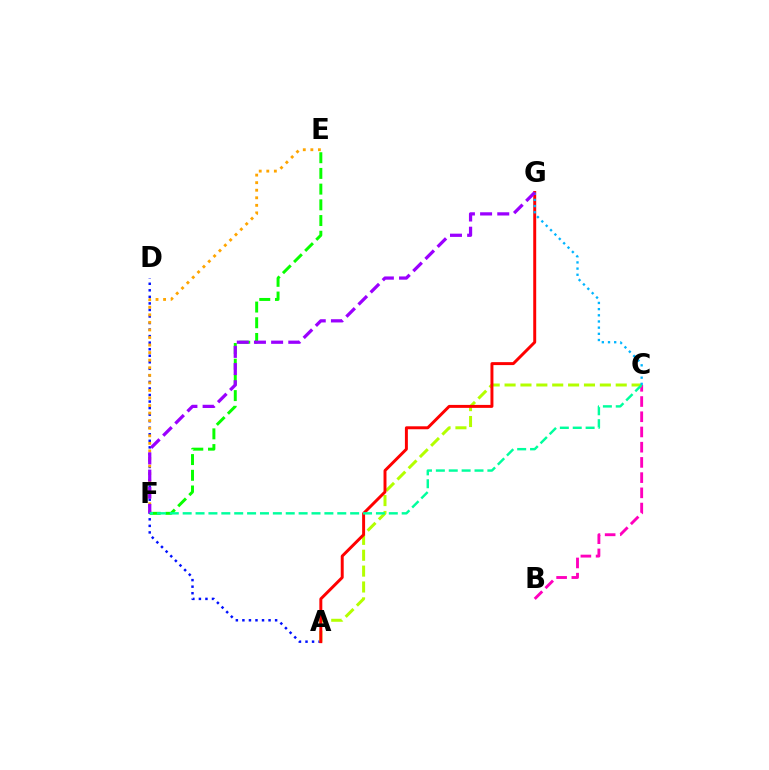{('B', 'C'): [{'color': '#ff00bd', 'line_style': 'dashed', 'thickness': 2.07}], ('A', 'D'): [{'color': '#0010ff', 'line_style': 'dotted', 'thickness': 1.78}], ('A', 'C'): [{'color': '#b3ff00', 'line_style': 'dashed', 'thickness': 2.16}], ('E', 'F'): [{'color': '#ffa500', 'line_style': 'dotted', 'thickness': 2.05}, {'color': '#08ff00', 'line_style': 'dashed', 'thickness': 2.13}], ('A', 'G'): [{'color': '#ff0000', 'line_style': 'solid', 'thickness': 2.13}], ('C', 'G'): [{'color': '#00b5ff', 'line_style': 'dotted', 'thickness': 1.68}], ('F', 'G'): [{'color': '#9b00ff', 'line_style': 'dashed', 'thickness': 2.33}], ('C', 'F'): [{'color': '#00ff9d', 'line_style': 'dashed', 'thickness': 1.75}]}